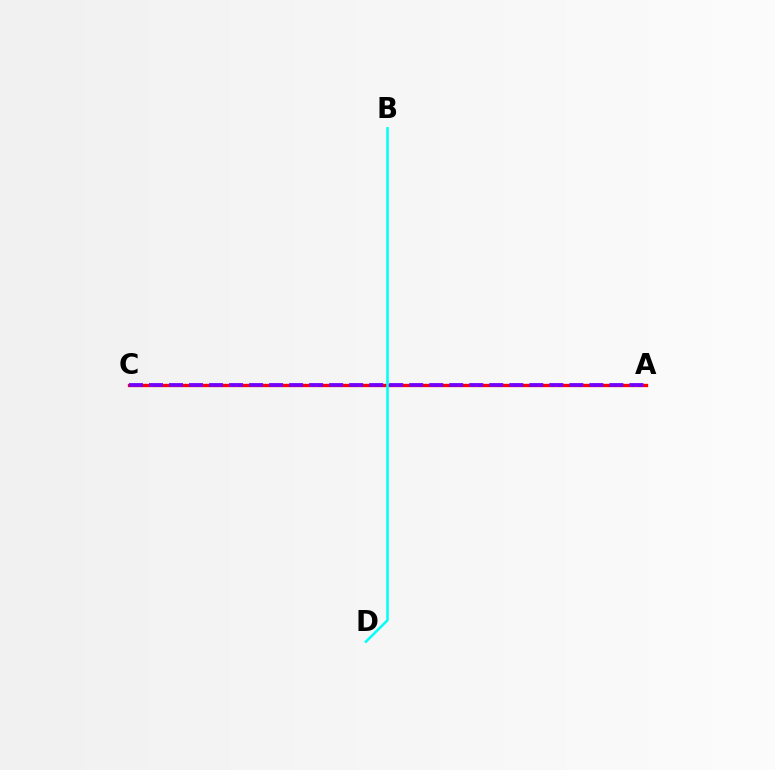{('A', 'C'): [{'color': '#84ff00', 'line_style': 'dashed', 'thickness': 1.56}, {'color': '#ff0000', 'line_style': 'solid', 'thickness': 2.37}, {'color': '#7200ff', 'line_style': 'dashed', 'thickness': 2.72}], ('B', 'D'): [{'color': '#00fff6', 'line_style': 'solid', 'thickness': 1.82}]}